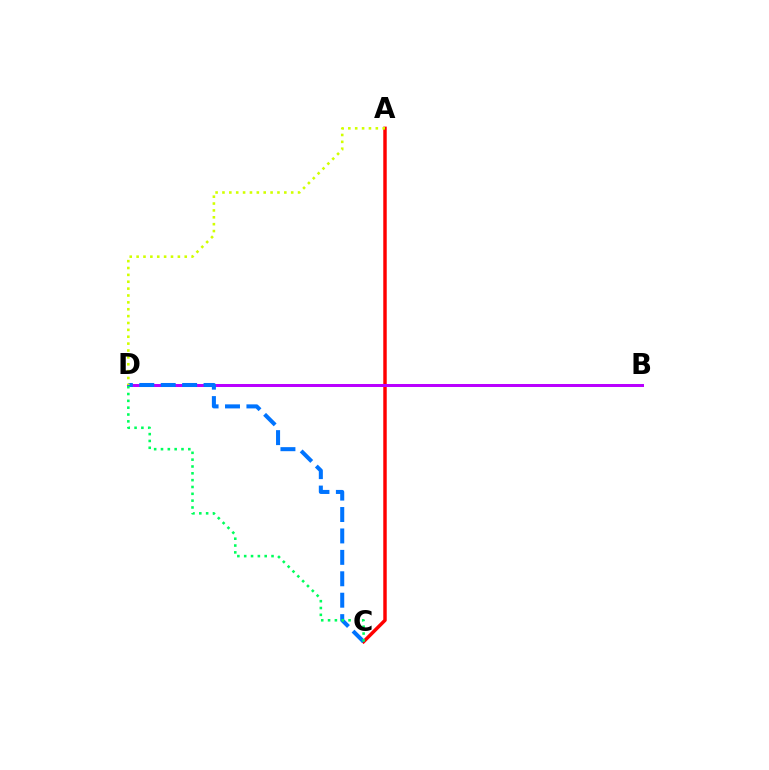{('A', 'C'): [{'color': '#ff0000', 'line_style': 'solid', 'thickness': 2.48}], ('B', 'D'): [{'color': '#b900ff', 'line_style': 'solid', 'thickness': 2.17}], ('C', 'D'): [{'color': '#0074ff', 'line_style': 'dashed', 'thickness': 2.91}, {'color': '#00ff5c', 'line_style': 'dotted', 'thickness': 1.86}], ('A', 'D'): [{'color': '#d1ff00', 'line_style': 'dotted', 'thickness': 1.87}]}